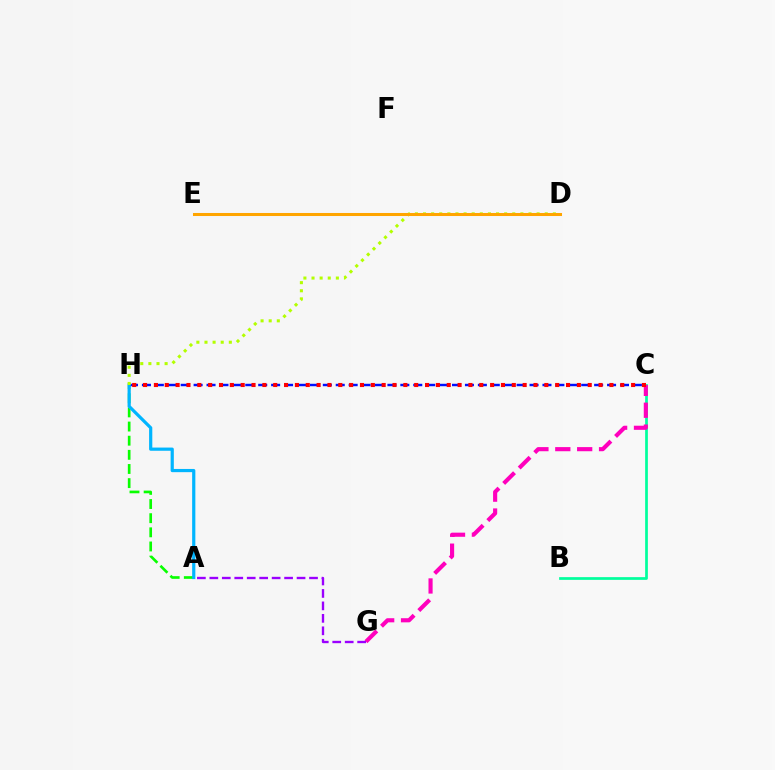{('B', 'C'): [{'color': '#00ff9d', 'line_style': 'solid', 'thickness': 1.96}], ('A', 'H'): [{'color': '#08ff00', 'line_style': 'dashed', 'thickness': 1.92}, {'color': '#00b5ff', 'line_style': 'solid', 'thickness': 2.3}], ('C', 'H'): [{'color': '#0010ff', 'line_style': 'dashed', 'thickness': 1.76}, {'color': '#ff0000', 'line_style': 'dotted', 'thickness': 2.95}], ('C', 'G'): [{'color': '#ff00bd', 'line_style': 'dashed', 'thickness': 2.97}], ('D', 'H'): [{'color': '#b3ff00', 'line_style': 'dotted', 'thickness': 2.2}], ('A', 'G'): [{'color': '#9b00ff', 'line_style': 'dashed', 'thickness': 1.69}], ('D', 'E'): [{'color': '#ffa500', 'line_style': 'solid', 'thickness': 2.18}]}